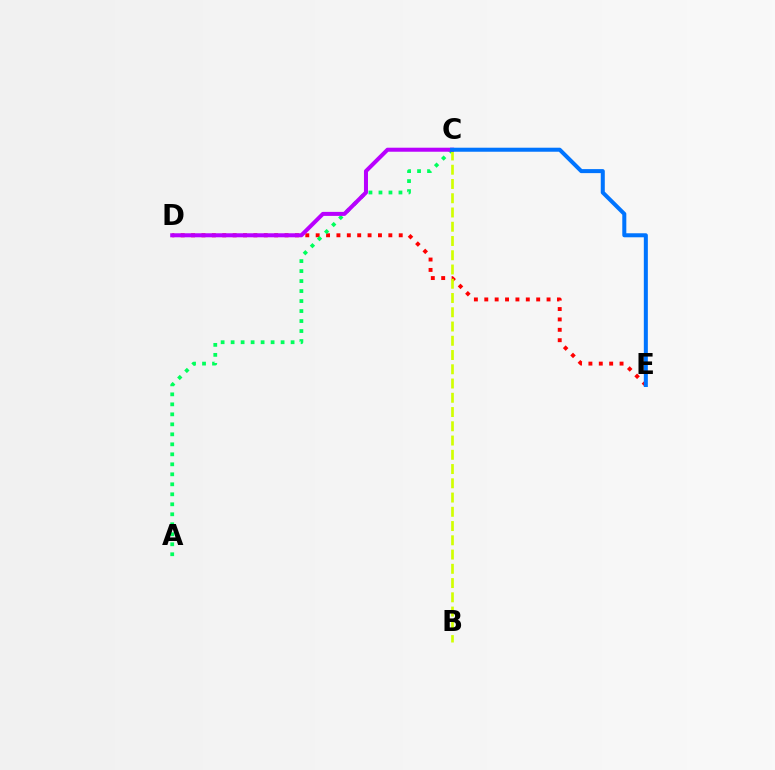{('D', 'E'): [{'color': '#ff0000', 'line_style': 'dotted', 'thickness': 2.82}], ('A', 'C'): [{'color': '#00ff5c', 'line_style': 'dotted', 'thickness': 2.72}], ('B', 'C'): [{'color': '#d1ff00', 'line_style': 'dashed', 'thickness': 1.94}], ('C', 'D'): [{'color': '#b900ff', 'line_style': 'solid', 'thickness': 2.89}], ('C', 'E'): [{'color': '#0074ff', 'line_style': 'solid', 'thickness': 2.9}]}